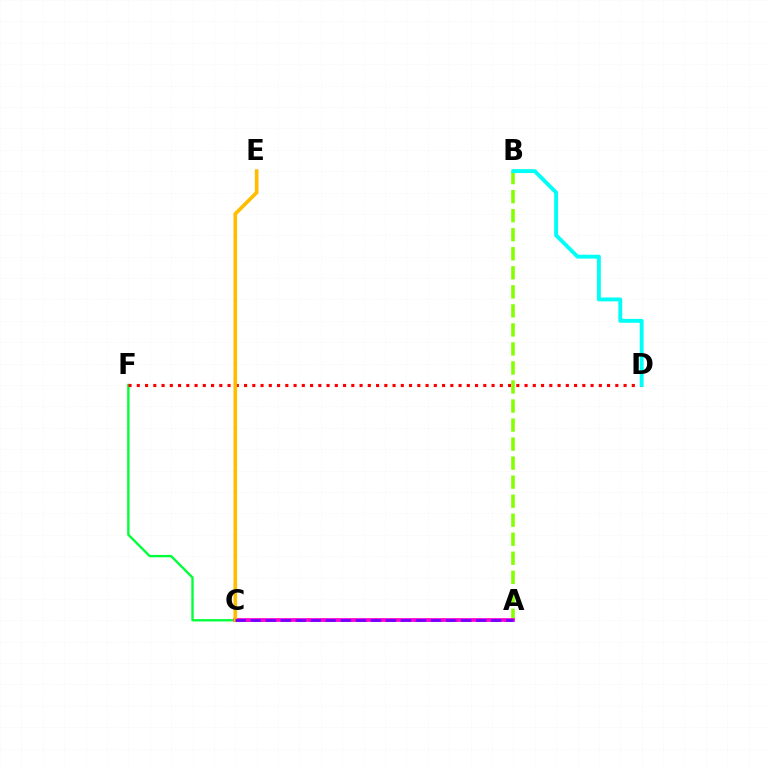{('C', 'F'): [{'color': '#00ff39', 'line_style': 'solid', 'thickness': 1.7}], ('D', 'F'): [{'color': '#ff0000', 'line_style': 'dotted', 'thickness': 2.24}], ('A', 'C'): [{'color': '#004bff', 'line_style': 'dotted', 'thickness': 1.89}, {'color': '#ff00cf', 'line_style': 'solid', 'thickness': 2.68}, {'color': '#7200ff', 'line_style': 'dashed', 'thickness': 2.04}], ('A', 'B'): [{'color': '#84ff00', 'line_style': 'dashed', 'thickness': 2.59}], ('B', 'D'): [{'color': '#00fff6', 'line_style': 'solid', 'thickness': 2.8}], ('C', 'E'): [{'color': '#ffbd00', 'line_style': 'solid', 'thickness': 2.63}]}